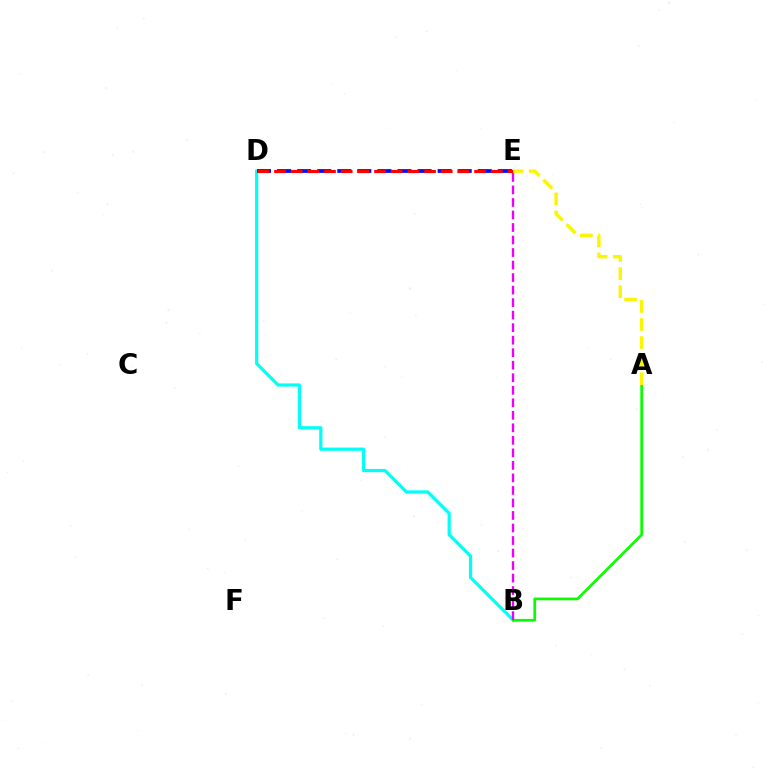{('B', 'D'): [{'color': '#00fff6', 'line_style': 'solid', 'thickness': 2.31}], ('D', 'E'): [{'color': '#0010ff', 'line_style': 'dashed', 'thickness': 2.73}, {'color': '#ff0000', 'line_style': 'dashed', 'thickness': 2.26}], ('A', 'B'): [{'color': '#08ff00', 'line_style': 'solid', 'thickness': 1.95}], ('A', 'E'): [{'color': '#fcf500', 'line_style': 'dashed', 'thickness': 2.45}], ('B', 'E'): [{'color': '#ee00ff', 'line_style': 'dashed', 'thickness': 1.7}]}